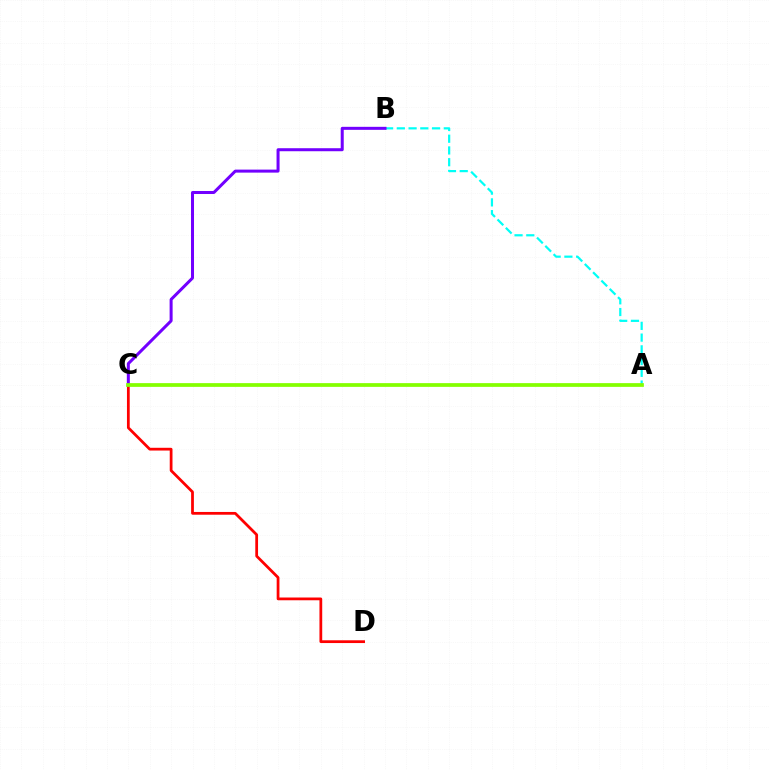{('A', 'B'): [{'color': '#00fff6', 'line_style': 'dashed', 'thickness': 1.59}], ('C', 'D'): [{'color': '#ff0000', 'line_style': 'solid', 'thickness': 1.99}], ('B', 'C'): [{'color': '#7200ff', 'line_style': 'solid', 'thickness': 2.17}], ('A', 'C'): [{'color': '#84ff00', 'line_style': 'solid', 'thickness': 2.69}]}